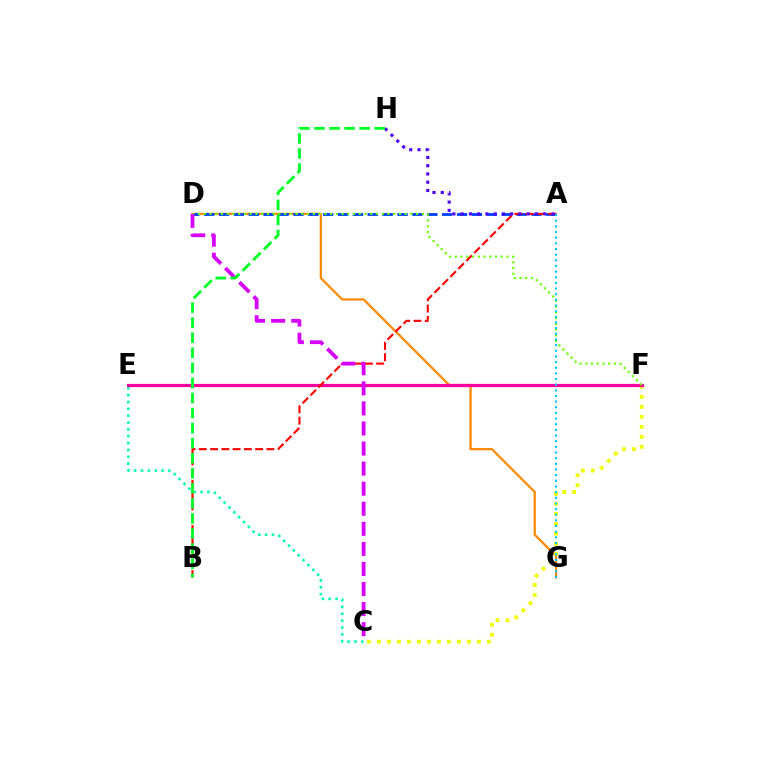{('D', 'G'): [{'color': '#ff8800', 'line_style': 'solid', 'thickness': 1.61}], ('C', 'E'): [{'color': '#00ffaf', 'line_style': 'dotted', 'thickness': 1.86}], ('C', 'F'): [{'color': '#eeff00', 'line_style': 'dotted', 'thickness': 2.72}], ('E', 'F'): [{'color': '#ff00a0', 'line_style': 'solid', 'thickness': 2.3}], ('A', 'D'): [{'color': '#003fff', 'line_style': 'dashed', 'thickness': 2.02}], ('A', 'B'): [{'color': '#ff0000', 'line_style': 'dashed', 'thickness': 1.53}], ('D', 'F'): [{'color': '#66ff00', 'line_style': 'dotted', 'thickness': 1.56}], ('A', 'G'): [{'color': '#00c7ff', 'line_style': 'dotted', 'thickness': 1.54}], ('A', 'H'): [{'color': '#4f00ff', 'line_style': 'dotted', 'thickness': 2.24}], ('C', 'D'): [{'color': '#d600ff', 'line_style': 'dashed', 'thickness': 2.73}], ('B', 'H'): [{'color': '#00ff27', 'line_style': 'dashed', 'thickness': 2.05}]}